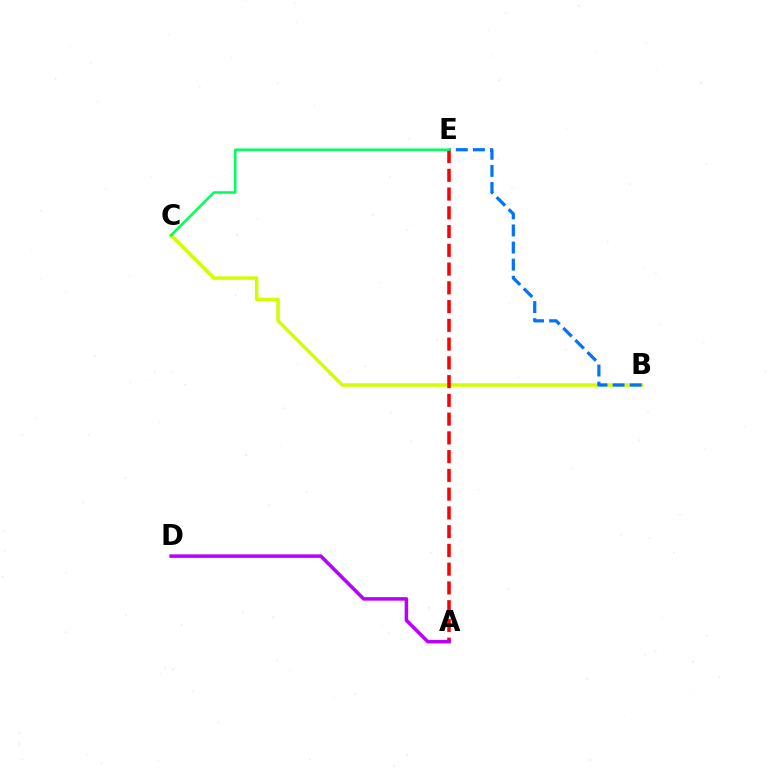{('B', 'C'): [{'color': '#d1ff00', 'line_style': 'solid', 'thickness': 2.52}], ('B', 'E'): [{'color': '#0074ff', 'line_style': 'dashed', 'thickness': 2.32}], ('A', 'E'): [{'color': '#ff0000', 'line_style': 'dashed', 'thickness': 2.55}], ('C', 'E'): [{'color': '#00ff5c', 'line_style': 'solid', 'thickness': 1.82}], ('A', 'D'): [{'color': '#b900ff', 'line_style': 'solid', 'thickness': 2.54}]}